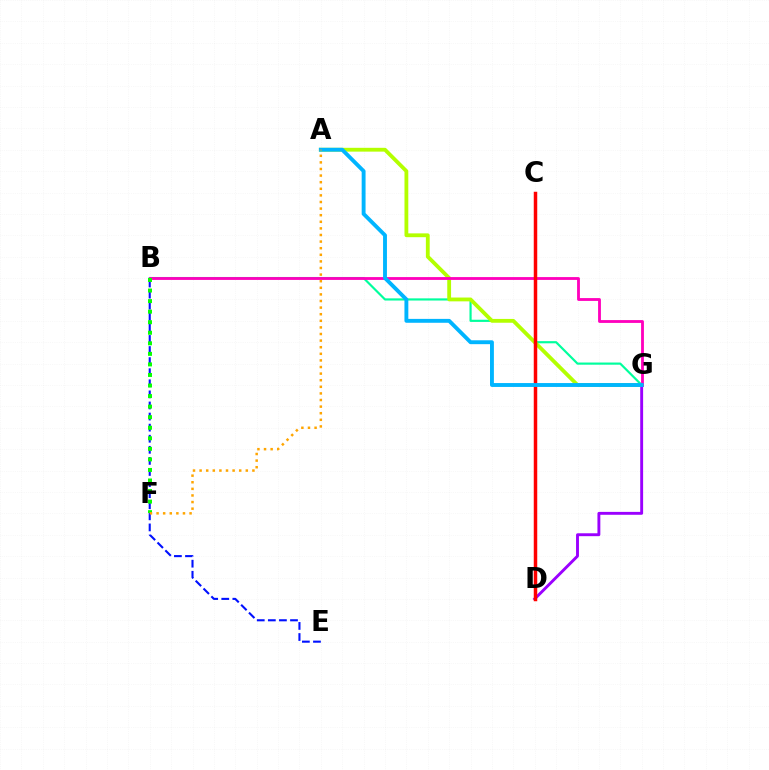{('D', 'G'): [{'color': '#9b00ff', 'line_style': 'solid', 'thickness': 2.09}], ('B', 'G'): [{'color': '#00ff9d', 'line_style': 'solid', 'thickness': 1.56}, {'color': '#ff00bd', 'line_style': 'solid', 'thickness': 2.03}], ('A', 'G'): [{'color': '#b3ff00', 'line_style': 'solid', 'thickness': 2.75}, {'color': '#00b5ff', 'line_style': 'solid', 'thickness': 2.8}], ('C', 'D'): [{'color': '#ff0000', 'line_style': 'solid', 'thickness': 2.51}], ('B', 'E'): [{'color': '#0010ff', 'line_style': 'dashed', 'thickness': 1.51}], ('B', 'F'): [{'color': '#08ff00', 'line_style': 'dotted', 'thickness': 2.87}], ('A', 'F'): [{'color': '#ffa500', 'line_style': 'dotted', 'thickness': 1.79}]}